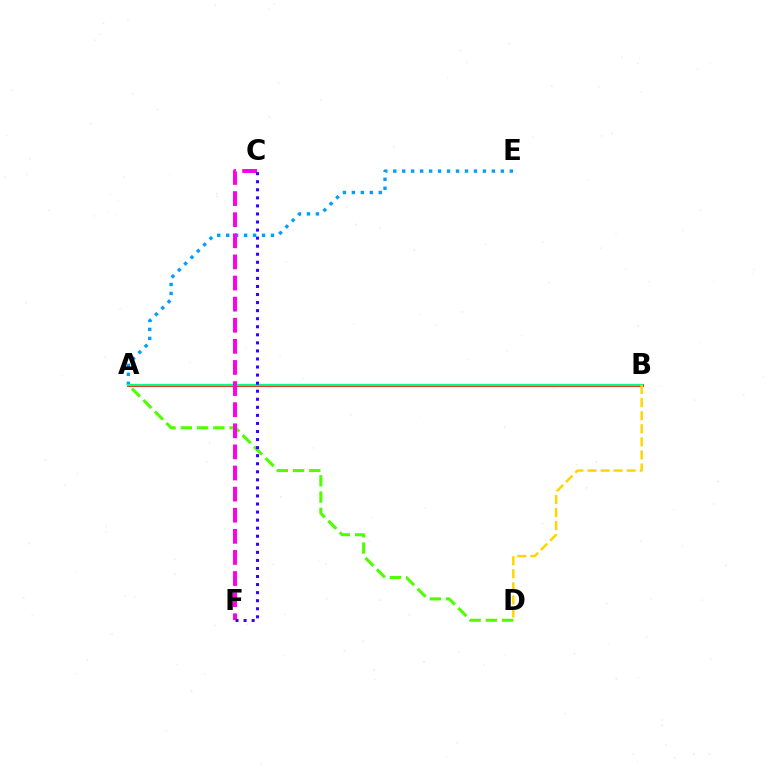{('A', 'D'): [{'color': '#4fff00', 'line_style': 'dashed', 'thickness': 2.21}], ('A', 'B'): [{'color': '#ff0000', 'line_style': 'solid', 'thickness': 1.98}, {'color': '#00ff86', 'line_style': 'solid', 'thickness': 1.61}], ('A', 'E'): [{'color': '#009eff', 'line_style': 'dotted', 'thickness': 2.44}], ('B', 'D'): [{'color': '#ffd500', 'line_style': 'dashed', 'thickness': 1.78}], ('C', 'F'): [{'color': '#ff00ed', 'line_style': 'dashed', 'thickness': 2.87}, {'color': '#3700ff', 'line_style': 'dotted', 'thickness': 2.19}]}